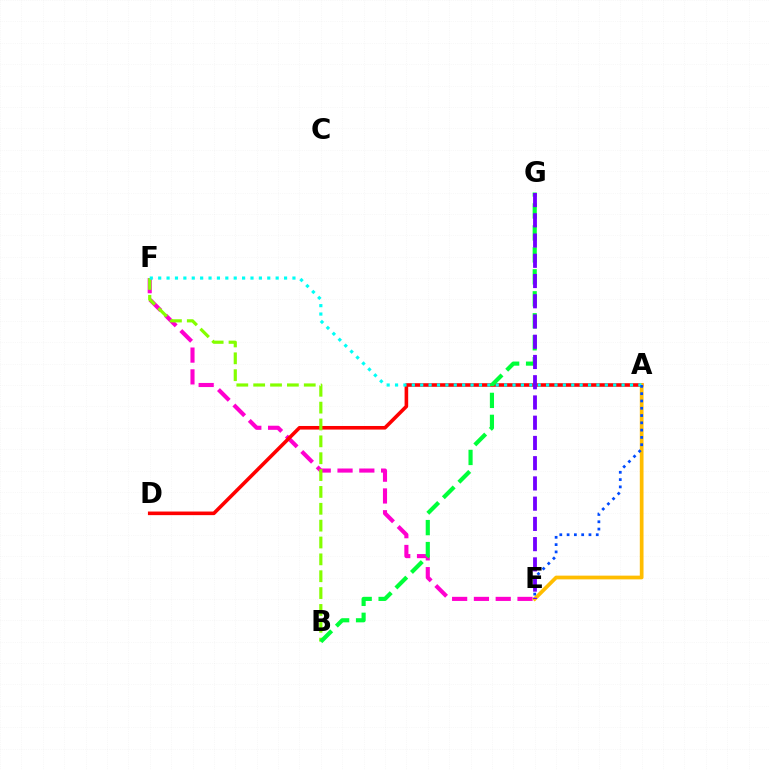{('E', 'F'): [{'color': '#ff00cf', 'line_style': 'dashed', 'thickness': 2.96}], ('A', 'D'): [{'color': '#ff0000', 'line_style': 'solid', 'thickness': 2.59}], ('A', 'E'): [{'color': '#ffbd00', 'line_style': 'solid', 'thickness': 2.68}, {'color': '#004bff', 'line_style': 'dotted', 'thickness': 1.98}], ('B', 'F'): [{'color': '#84ff00', 'line_style': 'dashed', 'thickness': 2.29}], ('A', 'F'): [{'color': '#00fff6', 'line_style': 'dotted', 'thickness': 2.28}], ('B', 'G'): [{'color': '#00ff39', 'line_style': 'dashed', 'thickness': 2.98}], ('E', 'G'): [{'color': '#7200ff', 'line_style': 'dashed', 'thickness': 2.75}]}